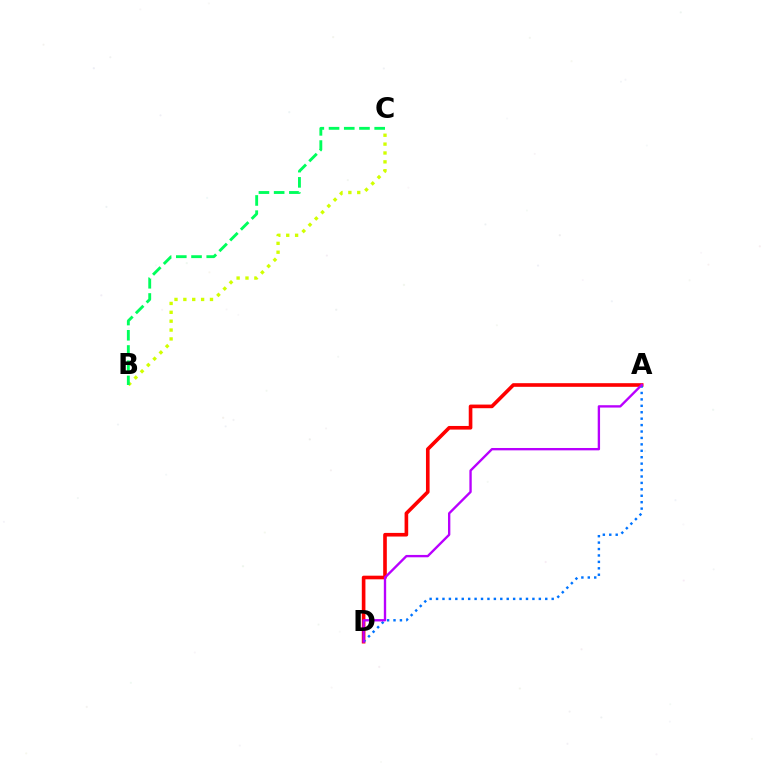{('B', 'C'): [{'color': '#d1ff00', 'line_style': 'dotted', 'thickness': 2.41}, {'color': '#00ff5c', 'line_style': 'dashed', 'thickness': 2.07}], ('A', 'D'): [{'color': '#ff0000', 'line_style': 'solid', 'thickness': 2.61}, {'color': '#0074ff', 'line_style': 'dotted', 'thickness': 1.75}, {'color': '#b900ff', 'line_style': 'solid', 'thickness': 1.7}]}